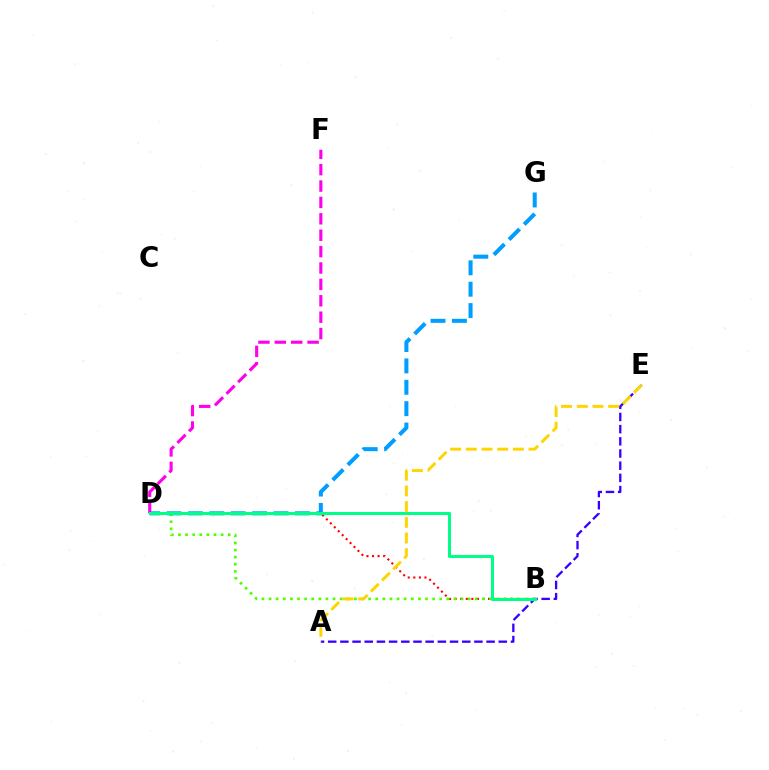{('B', 'D'): [{'color': '#ff0000', 'line_style': 'dotted', 'thickness': 1.51}, {'color': '#4fff00', 'line_style': 'dotted', 'thickness': 1.93}, {'color': '#00ff86', 'line_style': 'solid', 'thickness': 2.19}], ('A', 'E'): [{'color': '#3700ff', 'line_style': 'dashed', 'thickness': 1.66}, {'color': '#ffd500', 'line_style': 'dashed', 'thickness': 2.13}], ('D', 'G'): [{'color': '#009eff', 'line_style': 'dashed', 'thickness': 2.91}], ('D', 'F'): [{'color': '#ff00ed', 'line_style': 'dashed', 'thickness': 2.23}]}